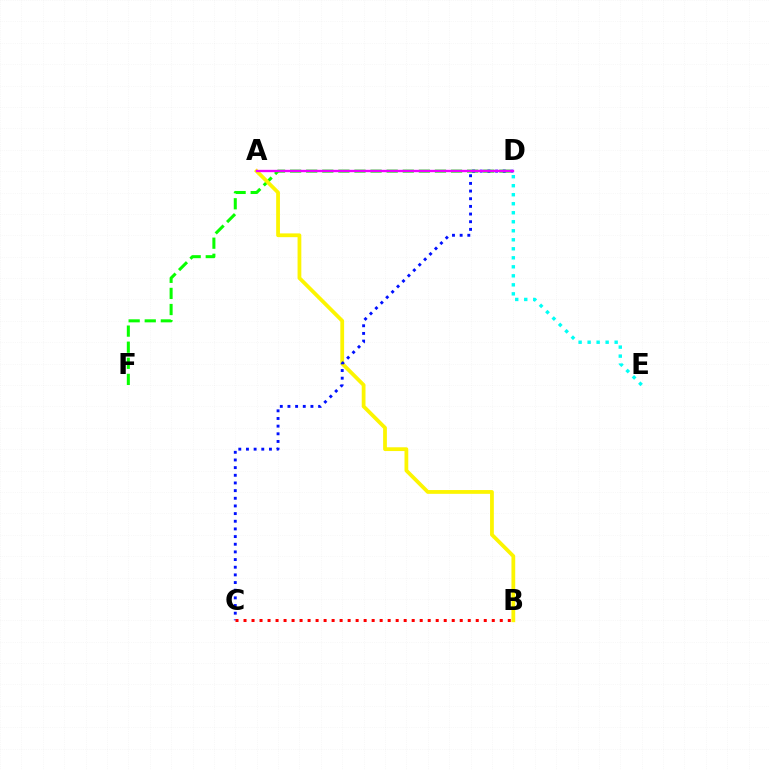{('D', 'F'): [{'color': '#08ff00', 'line_style': 'dashed', 'thickness': 2.19}], ('A', 'B'): [{'color': '#fcf500', 'line_style': 'solid', 'thickness': 2.71}], ('C', 'D'): [{'color': '#0010ff', 'line_style': 'dotted', 'thickness': 2.08}], ('B', 'C'): [{'color': '#ff0000', 'line_style': 'dotted', 'thickness': 2.18}], ('D', 'E'): [{'color': '#00fff6', 'line_style': 'dotted', 'thickness': 2.45}], ('A', 'D'): [{'color': '#ee00ff', 'line_style': 'solid', 'thickness': 1.69}]}